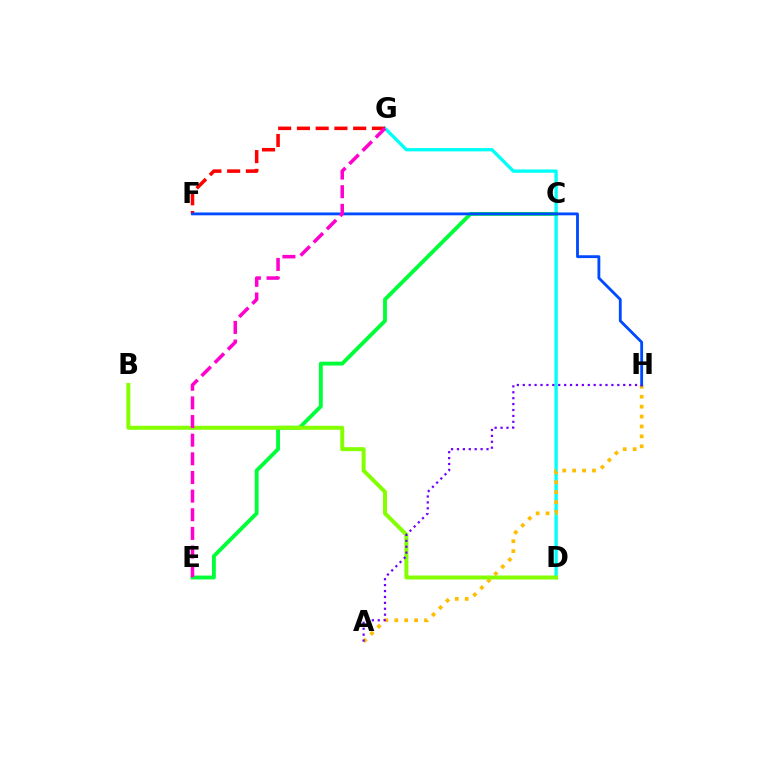{('D', 'G'): [{'color': '#00fff6', 'line_style': 'solid', 'thickness': 2.39}], ('C', 'E'): [{'color': '#00ff39', 'line_style': 'solid', 'thickness': 2.78}], ('A', 'H'): [{'color': '#ffbd00', 'line_style': 'dotted', 'thickness': 2.69}, {'color': '#7200ff', 'line_style': 'dotted', 'thickness': 1.61}], ('F', 'G'): [{'color': '#ff0000', 'line_style': 'dashed', 'thickness': 2.55}], ('F', 'H'): [{'color': '#004bff', 'line_style': 'solid', 'thickness': 2.04}], ('B', 'D'): [{'color': '#84ff00', 'line_style': 'solid', 'thickness': 2.87}], ('E', 'G'): [{'color': '#ff00cf', 'line_style': 'dashed', 'thickness': 2.53}]}